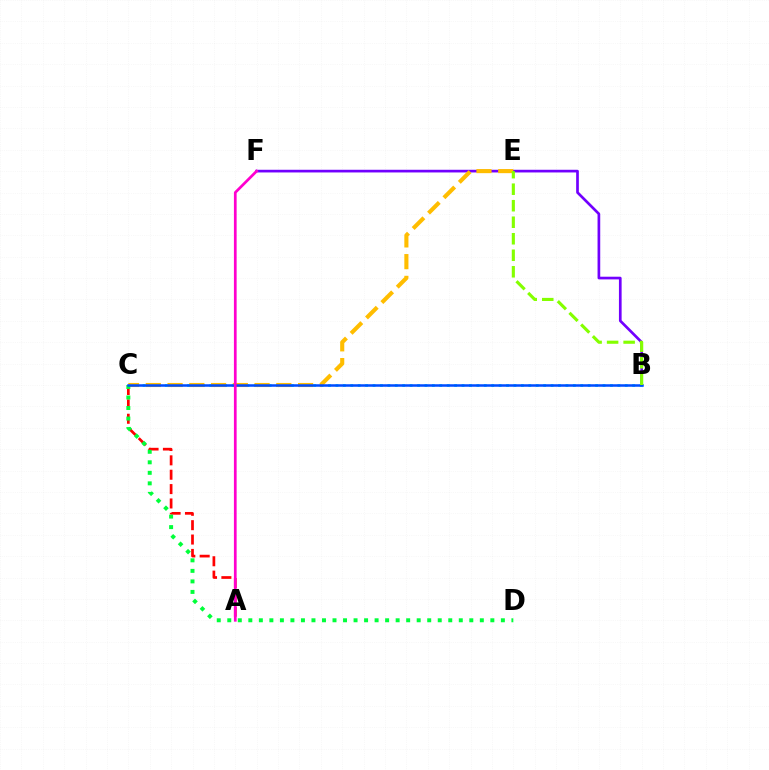{('B', 'F'): [{'color': '#7200ff', 'line_style': 'solid', 'thickness': 1.93}], ('B', 'C'): [{'color': '#00fff6', 'line_style': 'dotted', 'thickness': 2.02}, {'color': '#004bff', 'line_style': 'solid', 'thickness': 1.81}], ('A', 'C'): [{'color': '#ff0000', 'line_style': 'dashed', 'thickness': 1.95}], ('C', 'E'): [{'color': '#ffbd00', 'line_style': 'dashed', 'thickness': 2.96}], ('C', 'D'): [{'color': '#00ff39', 'line_style': 'dotted', 'thickness': 2.86}], ('B', 'E'): [{'color': '#84ff00', 'line_style': 'dashed', 'thickness': 2.24}], ('A', 'F'): [{'color': '#ff00cf', 'line_style': 'solid', 'thickness': 1.96}]}